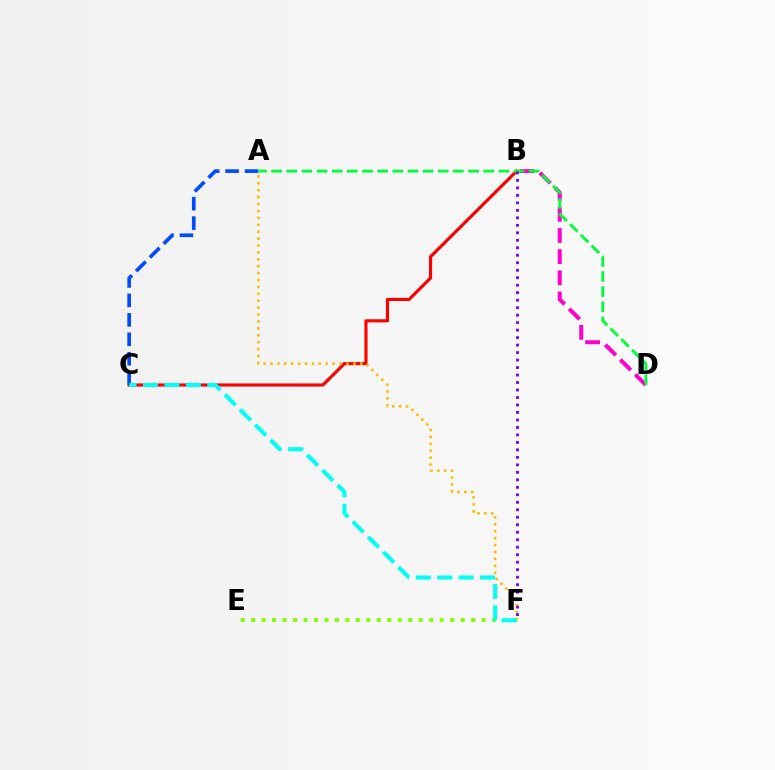{('E', 'F'): [{'color': '#84ff00', 'line_style': 'dotted', 'thickness': 2.85}], ('B', 'C'): [{'color': '#ff0000', 'line_style': 'solid', 'thickness': 2.26}], ('A', 'C'): [{'color': '#004bff', 'line_style': 'dashed', 'thickness': 2.64}], ('A', 'F'): [{'color': '#ffbd00', 'line_style': 'dotted', 'thickness': 1.88}], ('B', 'D'): [{'color': '#ff00cf', 'line_style': 'dashed', 'thickness': 2.88}], ('A', 'D'): [{'color': '#00ff39', 'line_style': 'dashed', 'thickness': 2.06}], ('B', 'F'): [{'color': '#7200ff', 'line_style': 'dotted', 'thickness': 2.03}], ('C', 'F'): [{'color': '#00fff6', 'line_style': 'dashed', 'thickness': 2.91}]}